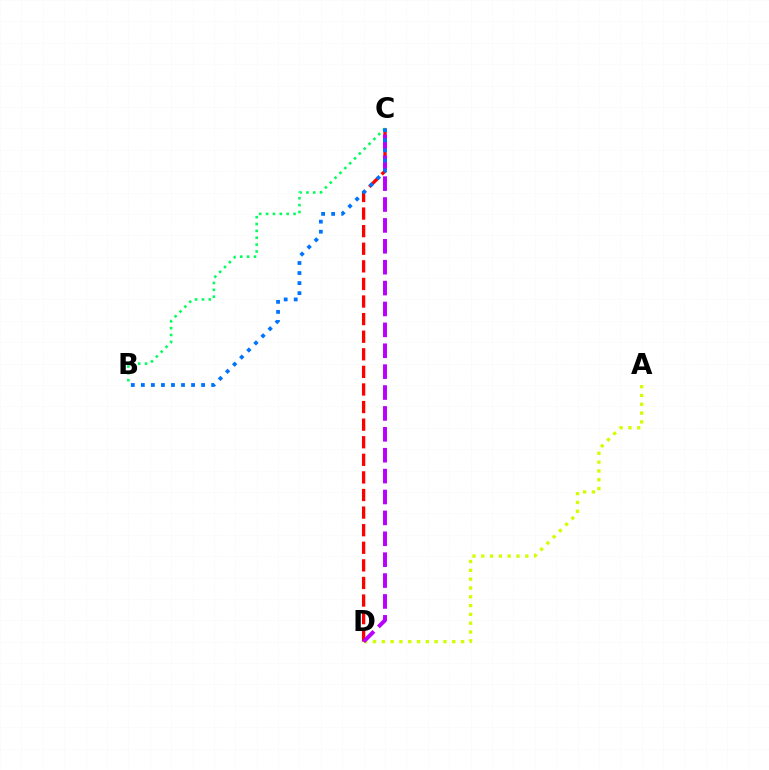{('A', 'D'): [{'color': '#d1ff00', 'line_style': 'dotted', 'thickness': 2.39}], ('C', 'D'): [{'color': '#ff0000', 'line_style': 'dashed', 'thickness': 2.39}, {'color': '#b900ff', 'line_style': 'dashed', 'thickness': 2.84}], ('B', 'C'): [{'color': '#00ff5c', 'line_style': 'dotted', 'thickness': 1.86}, {'color': '#0074ff', 'line_style': 'dotted', 'thickness': 2.73}]}